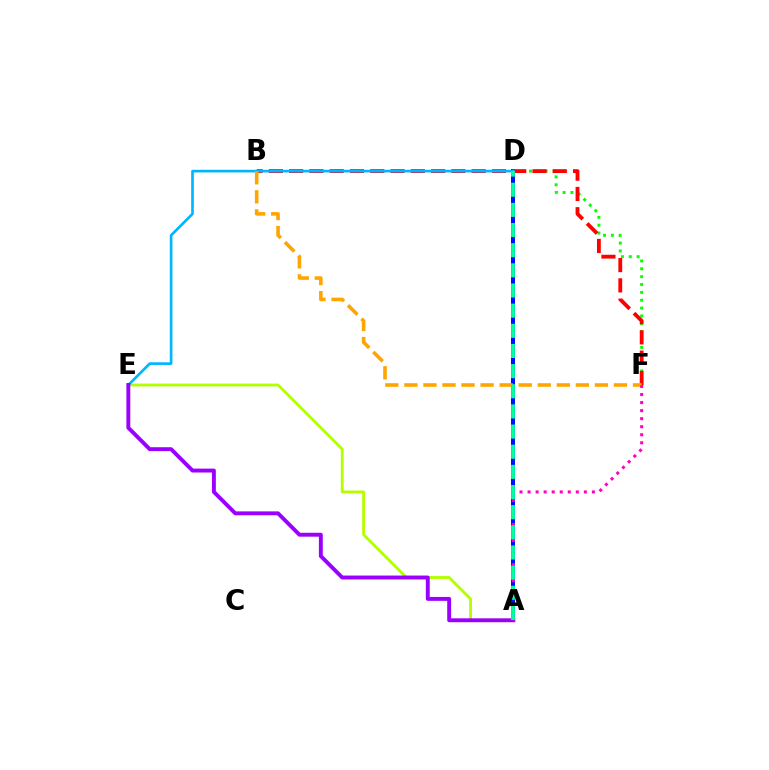{('A', 'E'): [{'color': '#b3ff00', 'line_style': 'solid', 'thickness': 2.05}, {'color': '#9b00ff', 'line_style': 'solid', 'thickness': 2.81}], ('A', 'D'): [{'color': '#0010ff', 'line_style': 'solid', 'thickness': 2.88}, {'color': '#00ff9d', 'line_style': 'dashed', 'thickness': 2.74}], ('D', 'F'): [{'color': '#08ff00', 'line_style': 'dotted', 'thickness': 2.13}], ('B', 'F'): [{'color': '#ff0000', 'line_style': 'dashed', 'thickness': 2.75}, {'color': '#ffa500', 'line_style': 'dashed', 'thickness': 2.59}], ('D', 'E'): [{'color': '#00b5ff', 'line_style': 'solid', 'thickness': 1.91}], ('A', 'F'): [{'color': '#ff00bd', 'line_style': 'dotted', 'thickness': 2.18}]}